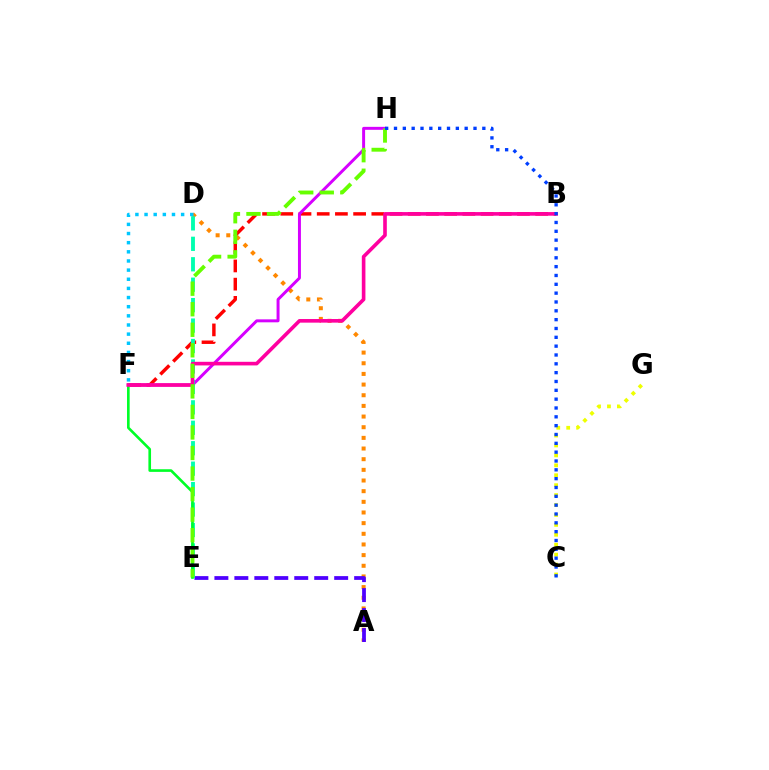{('A', 'D'): [{'color': '#ff8800', 'line_style': 'dotted', 'thickness': 2.9}], ('A', 'E'): [{'color': '#4f00ff', 'line_style': 'dashed', 'thickness': 2.71}], ('B', 'F'): [{'color': '#ff0000', 'line_style': 'dashed', 'thickness': 2.47}, {'color': '#ff00a0', 'line_style': 'solid', 'thickness': 2.61}], ('F', 'H'): [{'color': '#d600ff', 'line_style': 'solid', 'thickness': 2.13}], ('D', 'E'): [{'color': '#00ffaf', 'line_style': 'dashed', 'thickness': 2.78}], ('E', 'F'): [{'color': '#00ff27', 'line_style': 'solid', 'thickness': 1.9}], ('C', 'G'): [{'color': '#eeff00', 'line_style': 'dotted', 'thickness': 2.7}], ('D', 'F'): [{'color': '#00c7ff', 'line_style': 'dotted', 'thickness': 2.48}], ('E', 'H'): [{'color': '#66ff00', 'line_style': 'dashed', 'thickness': 2.79}], ('C', 'H'): [{'color': '#003fff', 'line_style': 'dotted', 'thickness': 2.4}]}